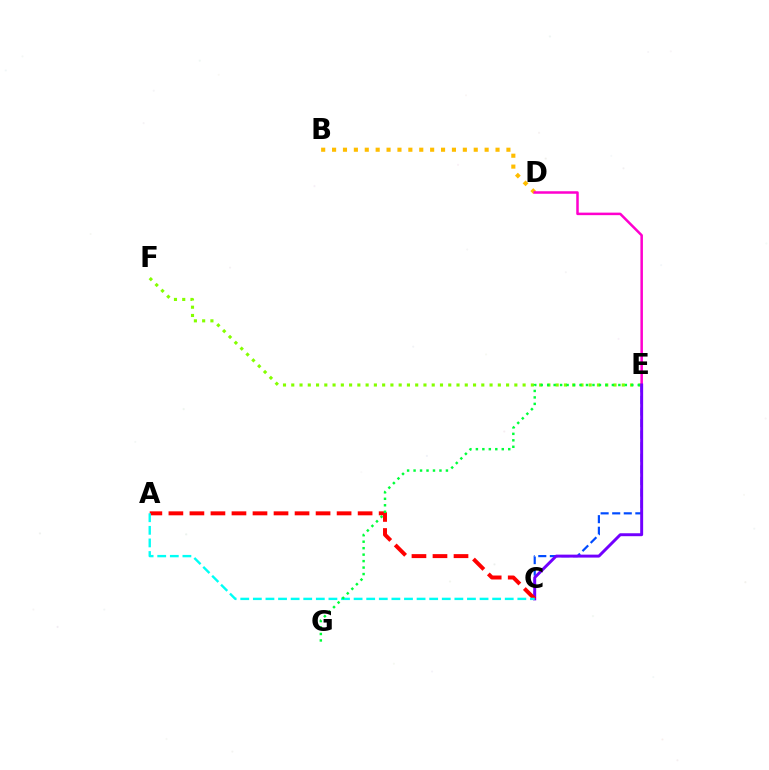{('B', 'D'): [{'color': '#ffbd00', 'line_style': 'dotted', 'thickness': 2.96}], ('C', 'E'): [{'color': '#004bff', 'line_style': 'dashed', 'thickness': 1.57}, {'color': '#7200ff', 'line_style': 'solid', 'thickness': 2.12}], ('E', 'F'): [{'color': '#84ff00', 'line_style': 'dotted', 'thickness': 2.24}], ('D', 'E'): [{'color': '#ff00cf', 'line_style': 'solid', 'thickness': 1.81}], ('A', 'C'): [{'color': '#ff0000', 'line_style': 'dashed', 'thickness': 2.86}, {'color': '#00fff6', 'line_style': 'dashed', 'thickness': 1.71}], ('E', 'G'): [{'color': '#00ff39', 'line_style': 'dotted', 'thickness': 1.76}]}